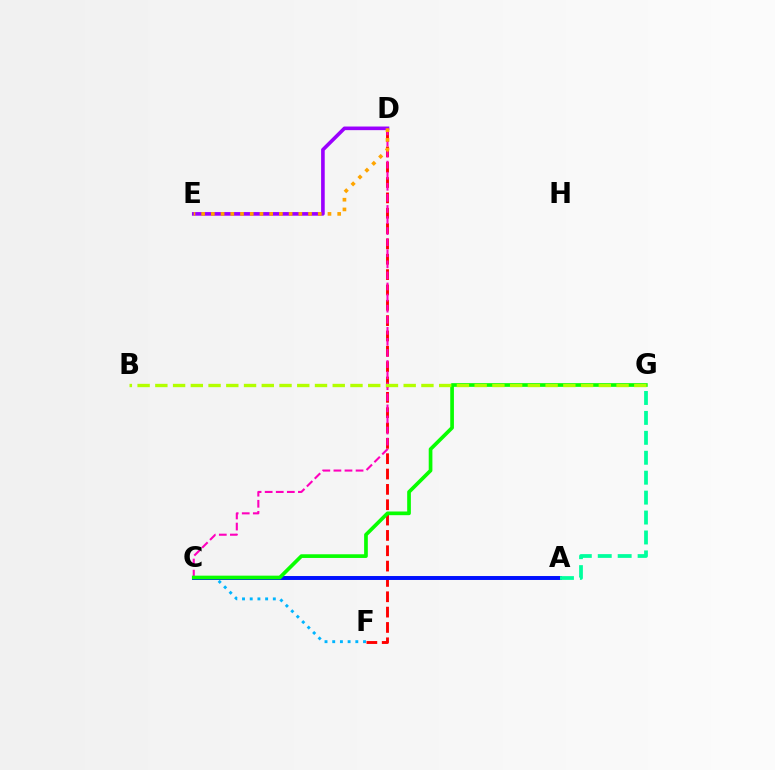{('C', 'F'): [{'color': '#00b5ff', 'line_style': 'dotted', 'thickness': 2.09}], ('D', 'F'): [{'color': '#ff0000', 'line_style': 'dashed', 'thickness': 2.08}], ('D', 'E'): [{'color': '#9b00ff', 'line_style': 'solid', 'thickness': 2.61}, {'color': '#ffa500', 'line_style': 'dotted', 'thickness': 2.64}], ('A', 'C'): [{'color': '#0010ff', 'line_style': 'solid', 'thickness': 2.84}], ('C', 'D'): [{'color': '#ff00bd', 'line_style': 'dashed', 'thickness': 1.51}], ('C', 'G'): [{'color': '#08ff00', 'line_style': 'solid', 'thickness': 2.65}], ('A', 'G'): [{'color': '#00ff9d', 'line_style': 'dashed', 'thickness': 2.71}], ('B', 'G'): [{'color': '#b3ff00', 'line_style': 'dashed', 'thickness': 2.41}]}